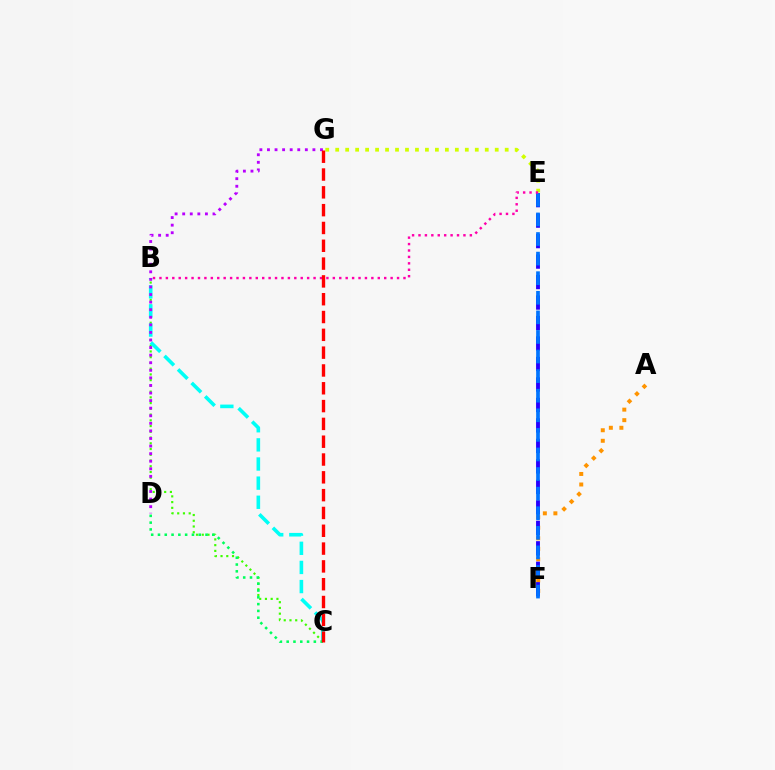{('A', 'F'): [{'color': '#ff9400', 'line_style': 'dotted', 'thickness': 2.86}], ('E', 'G'): [{'color': '#d1ff00', 'line_style': 'dotted', 'thickness': 2.71}], ('B', 'C'): [{'color': '#3dff00', 'line_style': 'dotted', 'thickness': 1.56}, {'color': '#00fff6', 'line_style': 'dashed', 'thickness': 2.6}], ('C', 'D'): [{'color': '#00ff5c', 'line_style': 'dotted', 'thickness': 1.84}], ('E', 'F'): [{'color': '#2500ff', 'line_style': 'dashed', 'thickness': 2.78}, {'color': '#0074ff', 'line_style': 'dashed', 'thickness': 2.66}], ('D', 'G'): [{'color': '#b900ff', 'line_style': 'dotted', 'thickness': 2.06}], ('B', 'E'): [{'color': '#ff00ac', 'line_style': 'dotted', 'thickness': 1.74}], ('C', 'G'): [{'color': '#ff0000', 'line_style': 'dashed', 'thickness': 2.42}]}